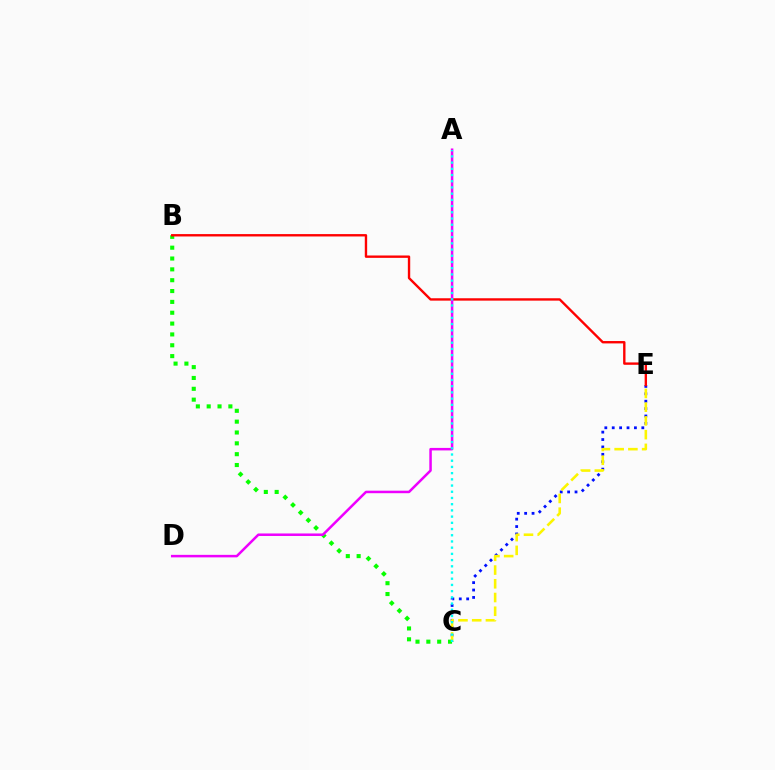{('C', 'E'): [{'color': '#0010ff', 'line_style': 'dotted', 'thickness': 2.01}, {'color': '#fcf500', 'line_style': 'dashed', 'thickness': 1.87}], ('B', 'C'): [{'color': '#08ff00', 'line_style': 'dotted', 'thickness': 2.95}], ('B', 'E'): [{'color': '#ff0000', 'line_style': 'solid', 'thickness': 1.71}], ('A', 'D'): [{'color': '#ee00ff', 'line_style': 'solid', 'thickness': 1.81}], ('A', 'C'): [{'color': '#00fff6', 'line_style': 'dotted', 'thickness': 1.69}]}